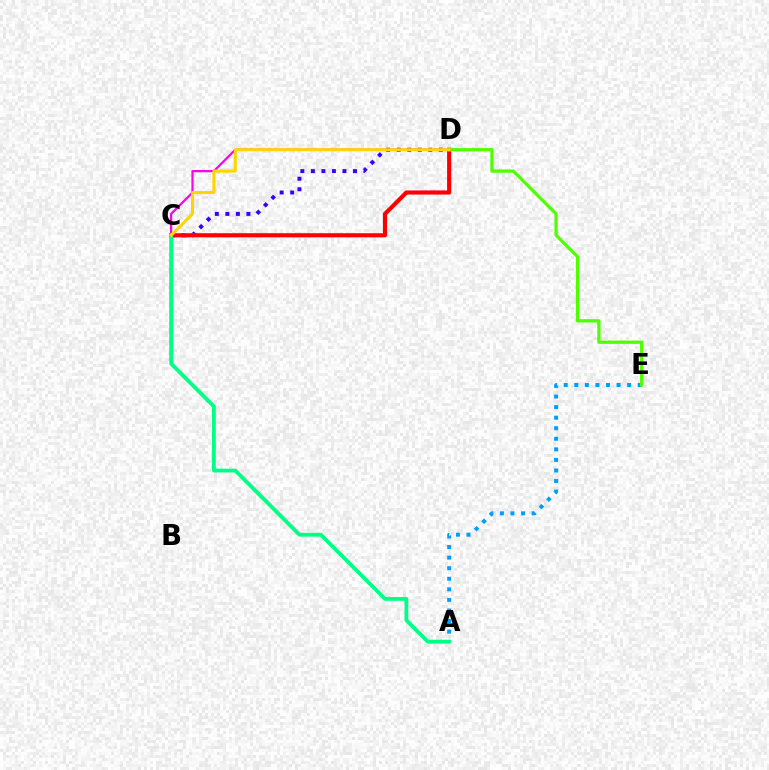{('A', 'E'): [{'color': '#009eff', 'line_style': 'dotted', 'thickness': 2.87}], ('C', 'D'): [{'color': '#3700ff', 'line_style': 'dotted', 'thickness': 2.86}, {'color': '#ff0000', 'line_style': 'solid', 'thickness': 2.98}, {'color': '#ff00ed', 'line_style': 'solid', 'thickness': 1.6}, {'color': '#ffd500', 'line_style': 'solid', 'thickness': 2.18}], ('D', 'E'): [{'color': '#4fff00', 'line_style': 'solid', 'thickness': 2.33}], ('A', 'C'): [{'color': '#00ff86', 'line_style': 'solid', 'thickness': 2.74}]}